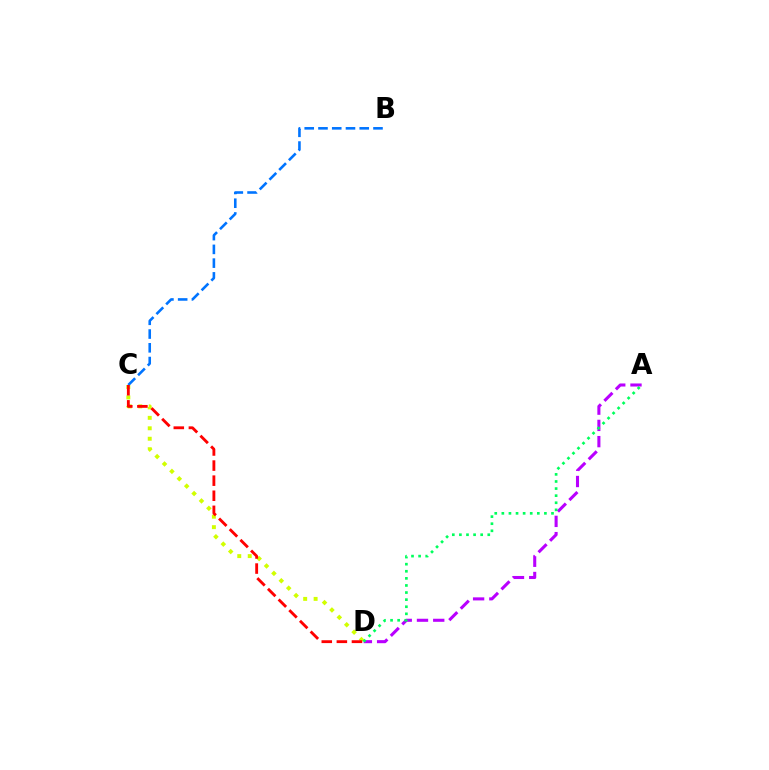{('C', 'D'): [{'color': '#d1ff00', 'line_style': 'dotted', 'thickness': 2.84}, {'color': '#ff0000', 'line_style': 'dashed', 'thickness': 2.05}], ('B', 'C'): [{'color': '#0074ff', 'line_style': 'dashed', 'thickness': 1.87}], ('A', 'D'): [{'color': '#b900ff', 'line_style': 'dashed', 'thickness': 2.21}, {'color': '#00ff5c', 'line_style': 'dotted', 'thickness': 1.93}]}